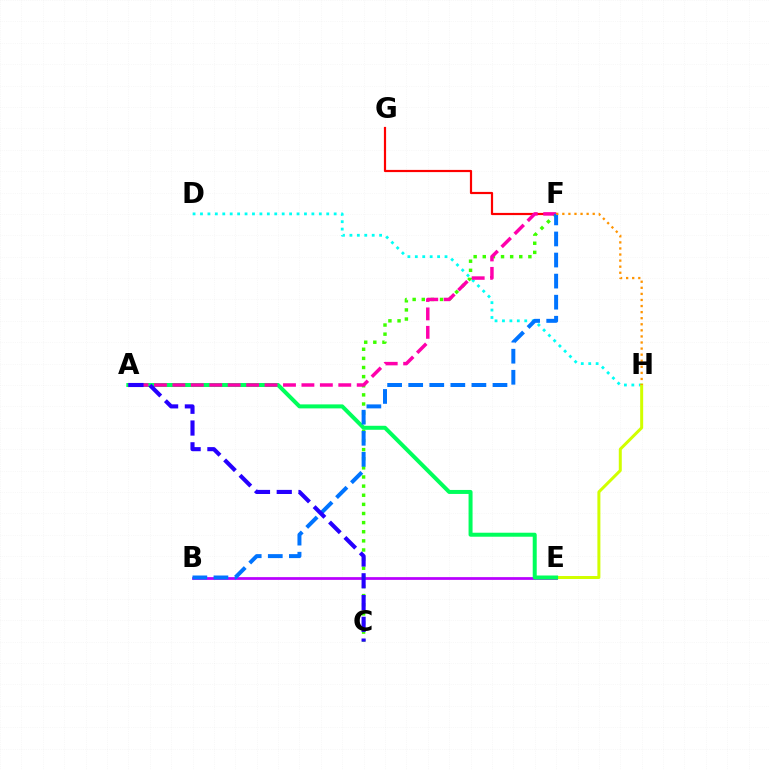{('F', 'G'): [{'color': '#ff0000', 'line_style': 'solid', 'thickness': 1.58}], ('D', 'H'): [{'color': '#00fff6', 'line_style': 'dotted', 'thickness': 2.02}], ('B', 'E'): [{'color': '#b900ff', 'line_style': 'solid', 'thickness': 1.97}], ('C', 'F'): [{'color': '#3dff00', 'line_style': 'dotted', 'thickness': 2.48}], ('E', 'H'): [{'color': '#d1ff00', 'line_style': 'solid', 'thickness': 2.16}], ('A', 'E'): [{'color': '#00ff5c', 'line_style': 'solid', 'thickness': 2.88}], ('A', 'F'): [{'color': '#ff00ac', 'line_style': 'dashed', 'thickness': 2.5}], ('B', 'F'): [{'color': '#0074ff', 'line_style': 'dashed', 'thickness': 2.86}], ('A', 'C'): [{'color': '#2500ff', 'line_style': 'dashed', 'thickness': 2.96}], ('F', 'H'): [{'color': '#ff9400', 'line_style': 'dotted', 'thickness': 1.65}]}